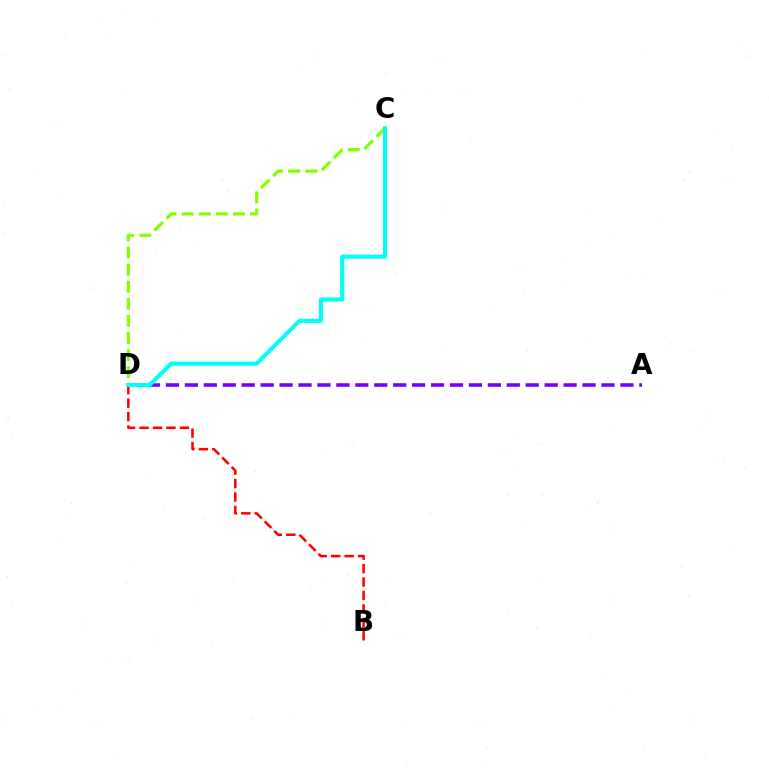{('A', 'D'): [{'color': '#7200ff', 'line_style': 'dashed', 'thickness': 2.57}], ('B', 'D'): [{'color': '#ff0000', 'line_style': 'dashed', 'thickness': 1.83}], ('C', 'D'): [{'color': '#84ff00', 'line_style': 'dashed', 'thickness': 2.32}, {'color': '#00fff6', 'line_style': 'solid', 'thickness': 2.96}]}